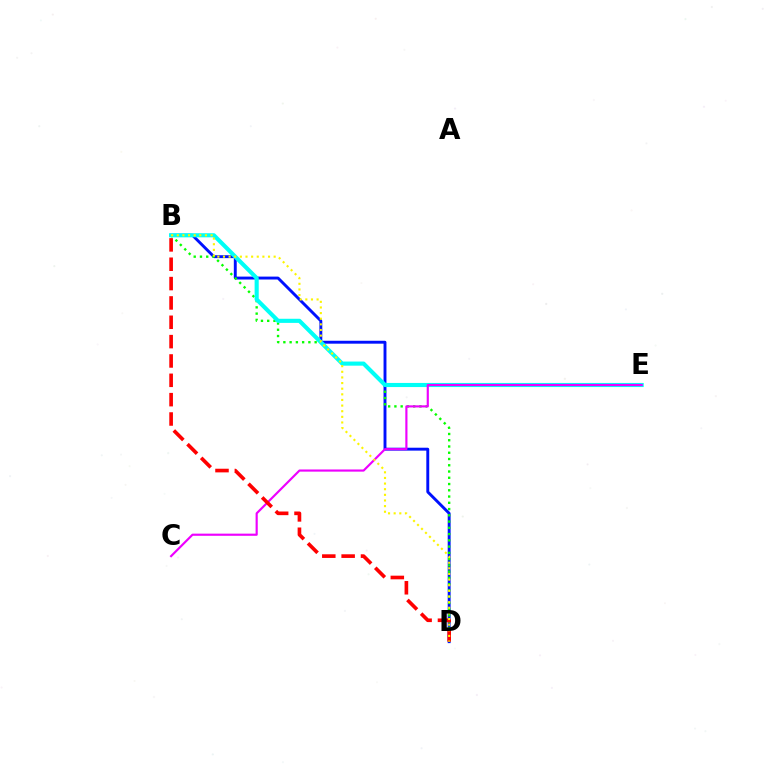{('B', 'D'): [{'color': '#0010ff', 'line_style': 'solid', 'thickness': 2.09}, {'color': '#08ff00', 'line_style': 'dotted', 'thickness': 1.7}, {'color': '#ff0000', 'line_style': 'dashed', 'thickness': 2.63}, {'color': '#fcf500', 'line_style': 'dotted', 'thickness': 1.53}], ('B', 'E'): [{'color': '#00fff6', 'line_style': 'solid', 'thickness': 2.96}], ('C', 'E'): [{'color': '#ee00ff', 'line_style': 'solid', 'thickness': 1.56}]}